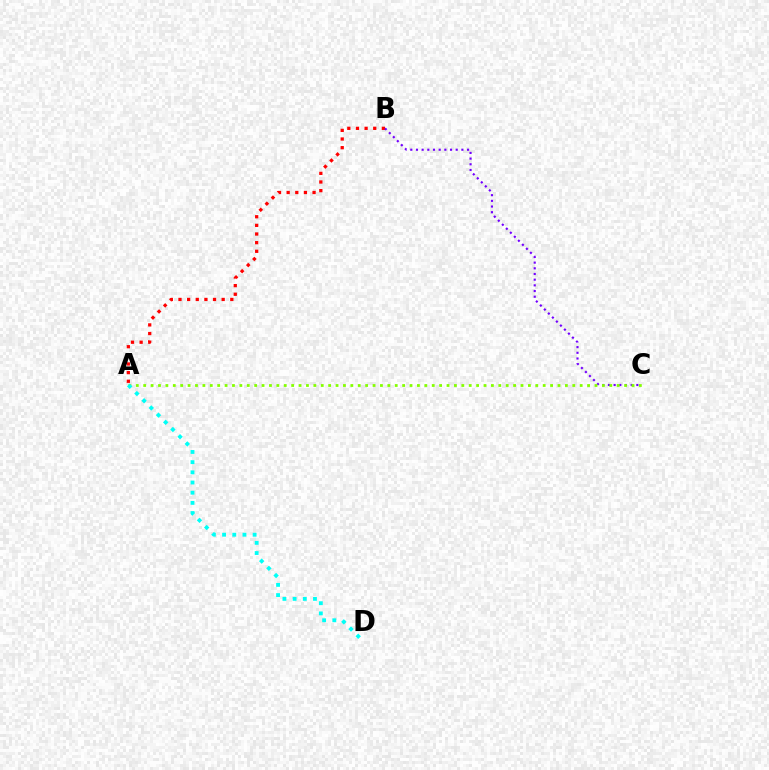{('A', 'B'): [{'color': '#ff0000', 'line_style': 'dotted', 'thickness': 2.35}], ('B', 'C'): [{'color': '#7200ff', 'line_style': 'dotted', 'thickness': 1.54}], ('A', 'C'): [{'color': '#84ff00', 'line_style': 'dotted', 'thickness': 2.01}], ('A', 'D'): [{'color': '#00fff6', 'line_style': 'dotted', 'thickness': 2.77}]}